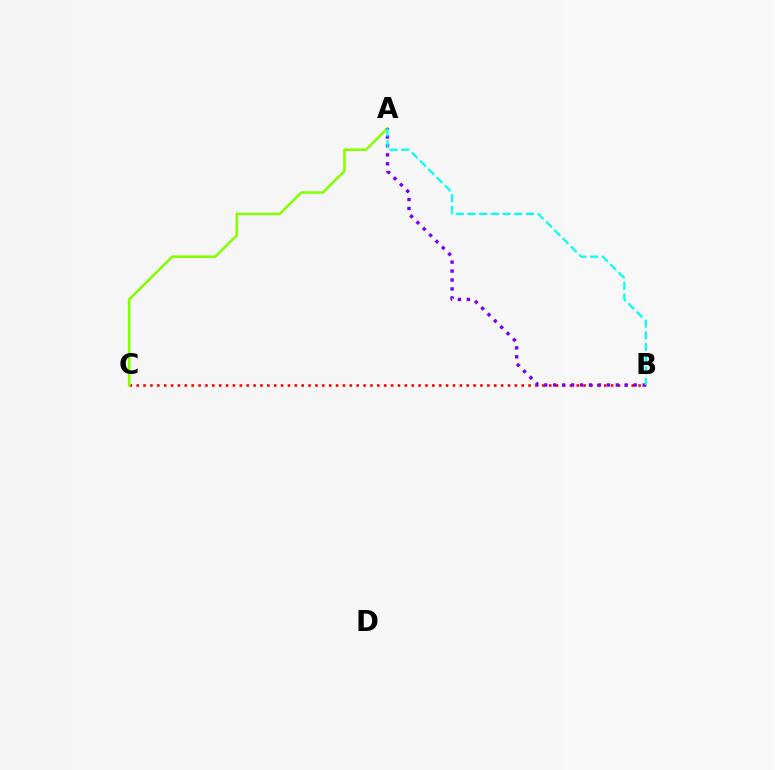{('B', 'C'): [{'color': '#ff0000', 'line_style': 'dotted', 'thickness': 1.87}], ('A', 'C'): [{'color': '#84ff00', 'line_style': 'solid', 'thickness': 1.83}], ('A', 'B'): [{'color': '#7200ff', 'line_style': 'dotted', 'thickness': 2.43}, {'color': '#00fff6', 'line_style': 'dashed', 'thickness': 1.59}]}